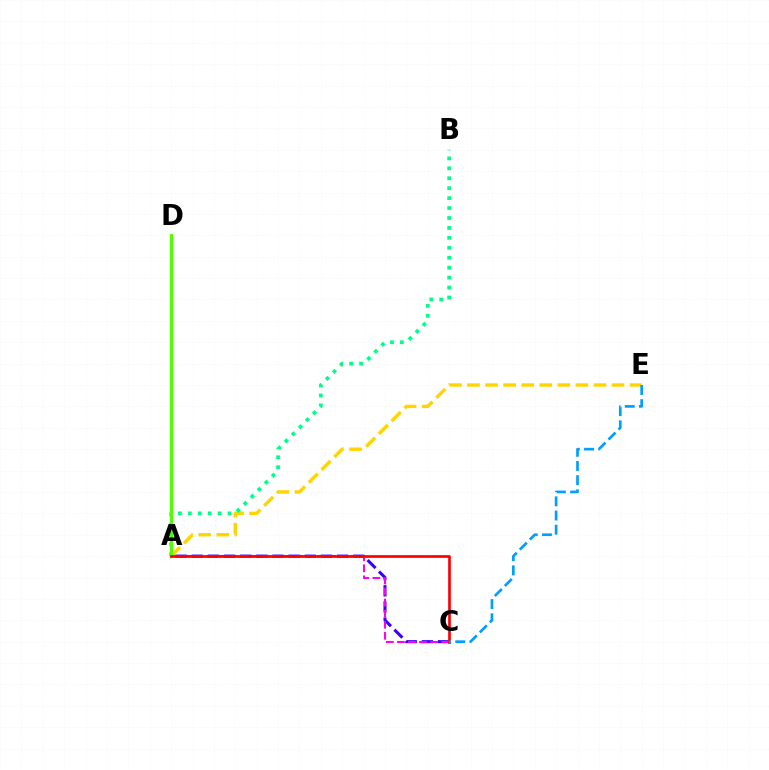{('A', 'E'): [{'color': '#ffd500', 'line_style': 'dashed', 'thickness': 2.45}], ('A', 'C'): [{'color': '#3700ff', 'line_style': 'dashed', 'thickness': 2.19}, {'color': '#ff00ed', 'line_style': 'dashed', 'thickness': 1.5}, {'color': '#ff0000', 'line_style': 'solid', 'thickness': 1.93}], ('A', 'B'): [{'color': '#00ff86', 'line_style': 'dotted', 'thickness': 2.7}], ('A', 'D'): [{'color': '#4fff00', 'line_style': 'solid', 'thickness': 2.32}], ('C', 'E'): [{'color': '#009eff', 'line_style': 'dashed', 'thickness': 1.93}]}